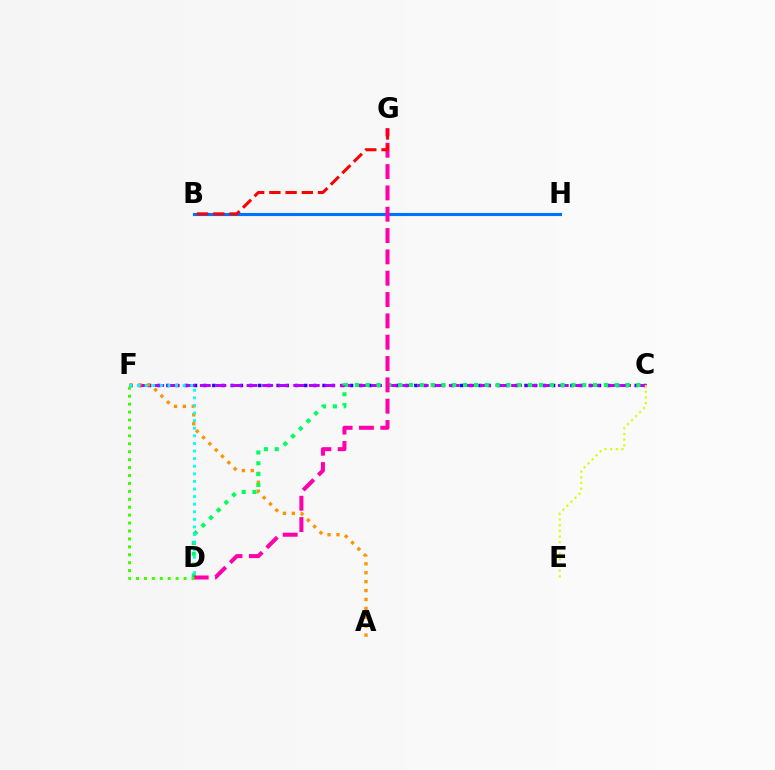{('B', 'H'): [{'color': '#0074ff', 'line_style': 'solid', 'thickness': 2.25}], ('C', 'F'): [{'color': '#2500ff', 'line_style': 'dotted', 'thickness': 2.49}, {'color': '#b900ff', 'line_style': 'dashed', 'thickness': 2.11}], ('A', 'F'): [{'color': '#ff9400', 'line_style': 'dotted', 'thickness': 2.42}], ('C', 'D'): [{'color': '#00ff5c', 'line_style': 'dotted', 'thickness': 2.94}], ('D', 'G'): [{'color': '#ff00ac', 'line_style': 'dashed', 'thickness': 2.9}], ('D', 'F'): [{'color': '#3dff00', 'line_style': 'dotted', 'thickness': 2.15}, {'color': '#00fff6', 'line_style': 'dotted', 'thickness': 2.06}], ('C', 'E'): [{'color': '#d1ff00', 'line_style': 'dotted', 'thickness': 1.54}], ('B', 'G'): [{'color': '#ff0000', 'line_style': 'dashed', 'thickness': 2.2}]}